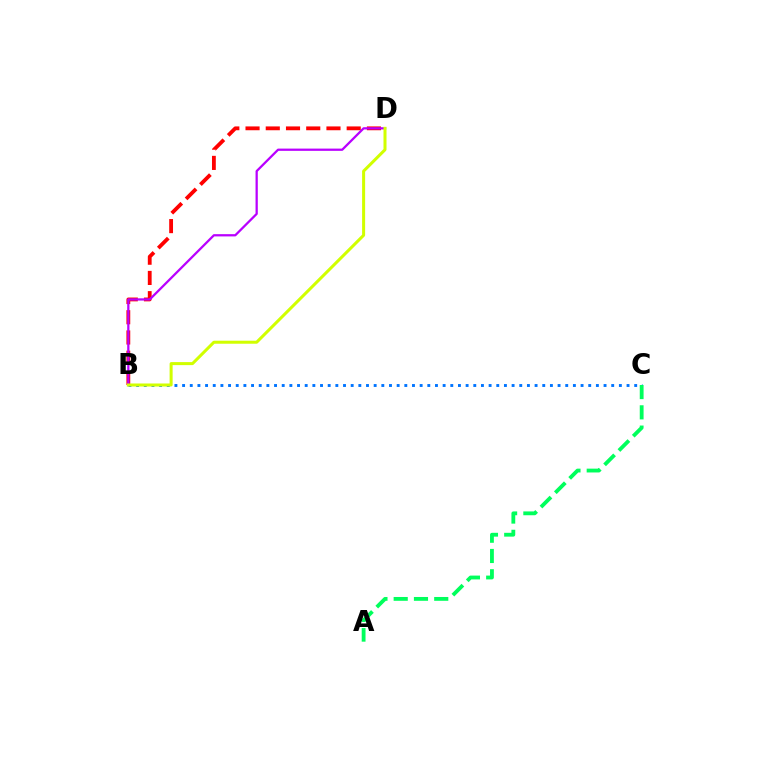{('B', 'C'): [{'color': '#0074ff', 'line_style': 'dotted', 'thickness': 2.08}], ('B', 'D'): [{'color': '#ff0000', 'line_style': 'dashed', 'thickness': 2.75}, {'color': '#b900ff', 'line_style': 'solid', 'thickness': 1.63}, {'color': '#d1ff00', 'line_style': 'solid', 'thickness': 2.18}], ('A', 'C'): [{'color': '#00ff5c', 'line_style': 'dashed', 'thickness': 2.75}]}